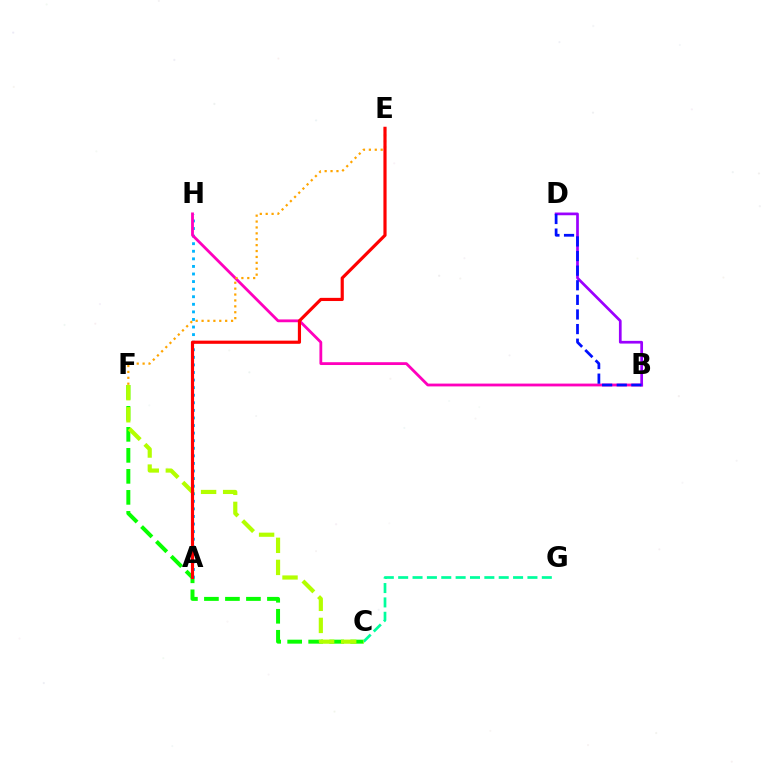{('C', 'F'): [{'color': '#08ff00', 'line_style': 'dashed', 'thickness': 2.85}, {'color': '#b3ff00', 'line_style': 'dashed', 'thickness': 3.0}], ('A', 'H'): [{'color': '#00b5ff', 'line_style': 'dotted', 'thickness': 2.06}], ('C', 'G'): [{'color': '#00ff9d', 'line_style': 'dashed', 'thickness': 1.95}], ('B', 'H'): [{'color': '#ff00bd', 'line_style': 'solid', 'thickness': 2.02}], ('E', 'F'): [{'color': '#ffa500', 'line_style': 'dotted', 'thickness': 1.6}], ('B', 'D'): [{'color': '#9b00ff', 'line_style': 'solid', 'thickness': 1.95}, {'color': '#0010ff', 'line_style': 'dashed', 'thickness': 1.98}], ('A', 'E'): [{'color': '#ff0000', 'line_style': 'solid', 'thickness': 2.28}]}